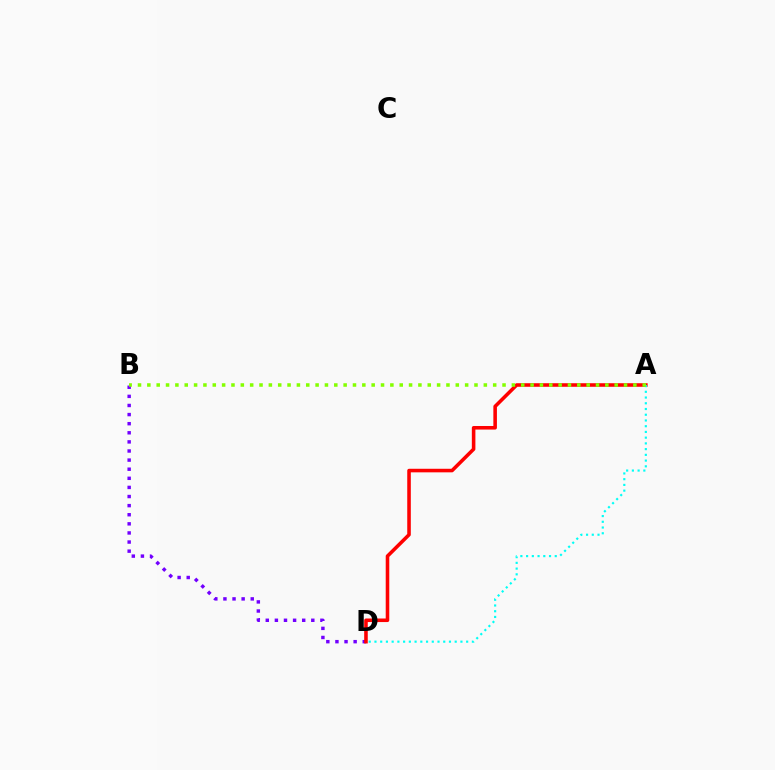{('B', 'D'): [{'color': '#7200ff', 'line_style': 'dotted', 'thickness': 2.47}], ('A', 'D'): [{'color': '#ff0000', 'line_style': 'solid', 'thickness': 2.57}, {'color': '#00fff6', 'line_style': 'dotted', 'thickness': 1.56}], ('A', 'B'): [{'color': '#84ff00', 'line_style': 'dotted', 'thickness': 2.54}]}